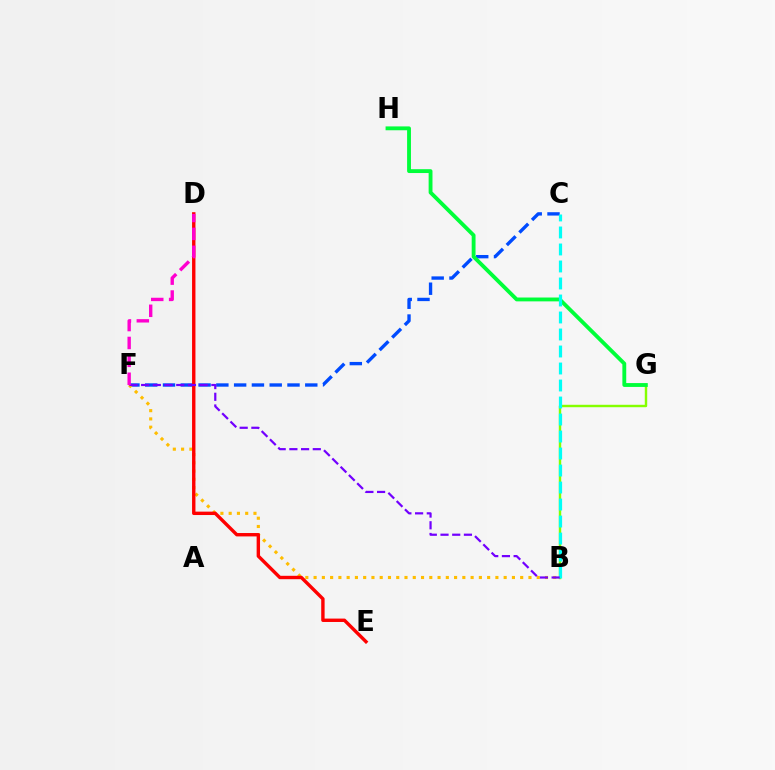{('B', 'G'): [{'color': '#84ff00', 'line_style': 'solid', 'thickness': 1.75}], ('C', 'F'): [{'color': '#004bff', 'line_style': 'dashed', 'thickness': 2.42}], ('B', 'F'): [{'color': '#ffbd00', 'line_style': 'dotted', 'thickness': 2.25}, {'color': '#7200ff', 'line_style': 'dashed', 'thickness': 1.59}], ('D', 'E'): [{'color': '#ff0000', 'line_style': 'solid', 'thickness': 2.44}], ('G', 'H'): [{'color': '#00ff39', 'line_style': 'solid', 'thickness': 2.77}], ('B', 'C'): [{'color': '#00fff6', 'line_style': 'dashed', 'thickness': 2.31}], ('D', 'F'): [{'color': '#ff00cf', 'line_style': 'dashed', 'thickness': 2.43}]}